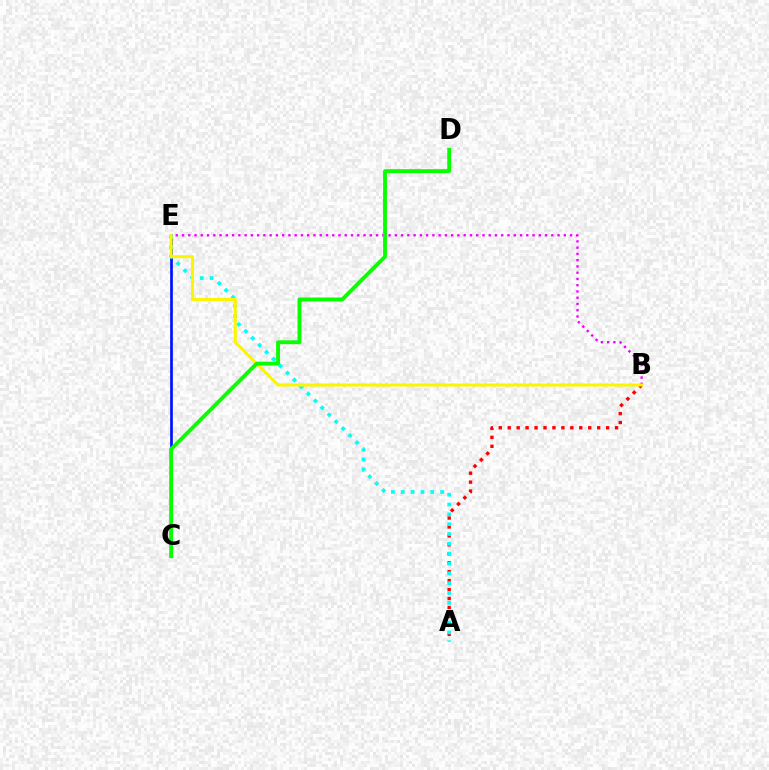{('B', 'E'): [{'color': '#ee00ff', 'line_style': 'dotted', 'thickness': 1.7}, {'color': '#fcf500', 'line_style': 'solid', 'thickness': 2.19}], ('A', 'B'): [{'color': '#ff0000', 'line_style': 'dotted', 'thickness': 2.43}], ('C', 'E'): [{'color': '#0010ff', 'line_style': 'solid', 'thickness': 1.94}], ('A', 'E'): [{'color': '#00fff6', 'line_style': 'dotted', 'thickness': 2.67}], ('C', 'D'): [{'color': '#08ff00', 'line_style': 'solid', 'thickness': 2.78}]}